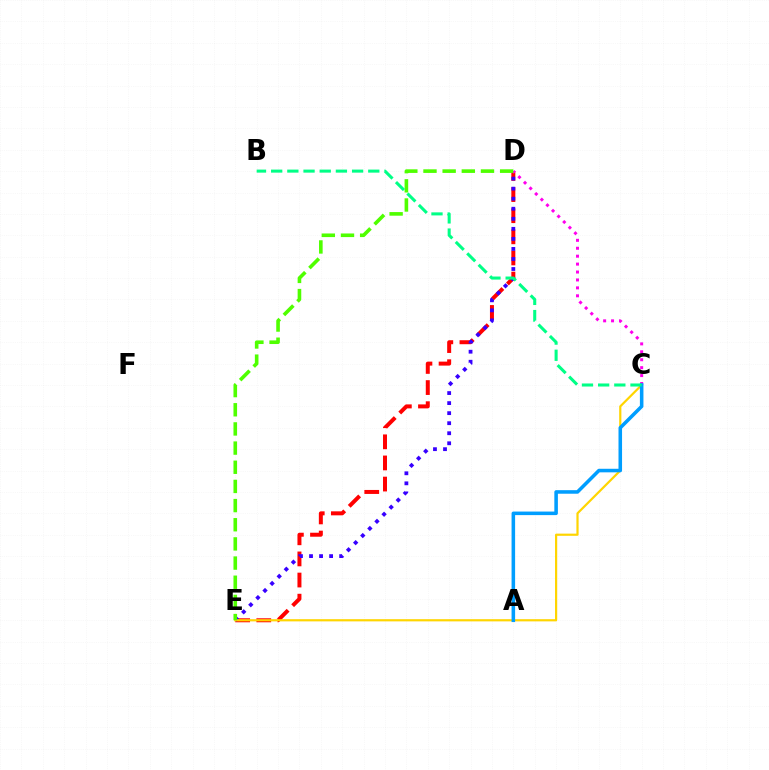{('D', 'E'): [{'color': '#ff0000', 'line_style': 'dashed', 'thickness': 2.87}, {'color': '#3700ff', 'line_style': 'dotted', 'thickness': 2.73}, {'color': '#4fff00', 'line_style': 'dashed', 'thickness': 2.6}], ('C', 'E'): [{'color': '#ffd500', 'line_style': 'solid', 'thickness': 1.58}], ('C', 'D'): [{'color': '#ff00ed', 'line_style': 'dotted', 'thickness': 2.15}], ('A', 'C'): [{'color': '#009eff', 'line_style': 'solid', 'thickness': 2.56}], ('B', 'C'): [{'color': '#00ff86', 'line_style': 'dashed', 'thickness': 2.2}]}